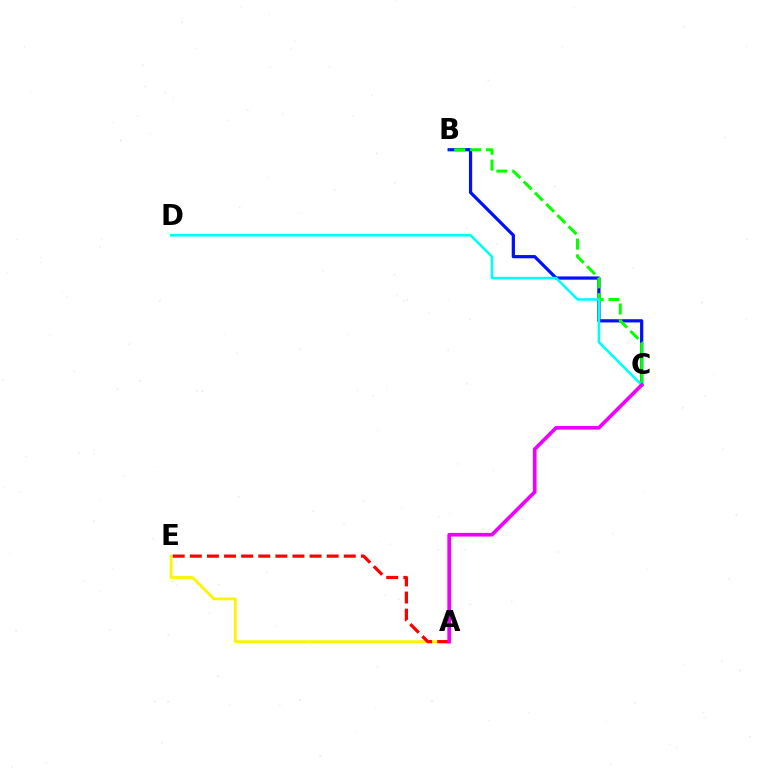{('A', 'E'): [{'color': '#fcf500', 'line_style': 'solid', 'thickness': 2.03}, {'color': '#ff0000', 'line_style': 'dashed', 'thickness': 2.32}], ('B', 'C'): [{'color': '#0010ff', 'line_style': 'solid', 'thickness': 2.33}, {'color': '#08ff00', 'line_style': 'dashed', 'thickness': 2.16}], ('C', 'D'): [{'color': '#00fff6', 'line_style': 'solid', 'thickness': 1.84}], ('A', 'C'): [{'color': '#ee00ff', 'line_style': 'solid', 'thickness': 2.64}]}